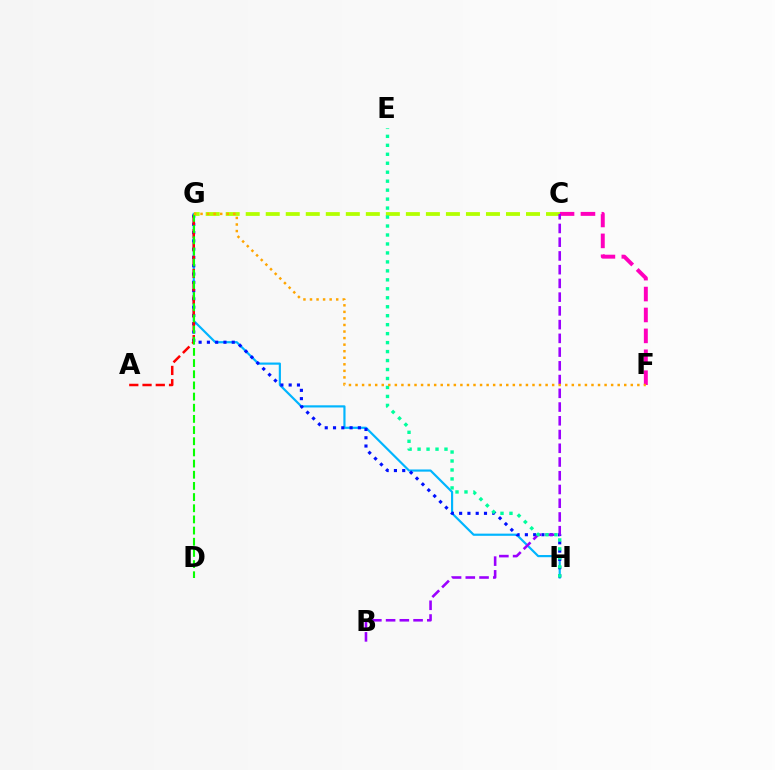{('G', 'H'): [{'color': '#00b5ff', 'line_style': 'solid', 'thickness': 1.57}, {'color': '#0010ff', 'line_style': 'dotted', 'thickness': 2.25}], ('C', 'F'): [{'color': '#ff00bd', 'line_style': 'dashed', 'thickness': 2.84}], ('A', 'G'): [{'color': '#ff0000', 'line_style': 'dashed', 'thickness': 1.8}], ('C', 'G'): [{'color': '#b3ff00', 'line_style': 'dashed', 'thickness': 2.72}], ('D', 'G'): [{'color': '#08ff00', 'line_style': 'dashed', 'thickness': 1.52}], ('B', 'C'): [{'color': '#9b00ff', 'line_style': 'dashed', 'thickness': 1.87}], ('E', 'H'): [{'color': '#00ff9d', 'line_style': 'dotted', 'thickness': 2.44}], ('F', 'G'): [{'color': '#ffa500', 'line_style': 'dotted', 'thickness': 1.78}]}